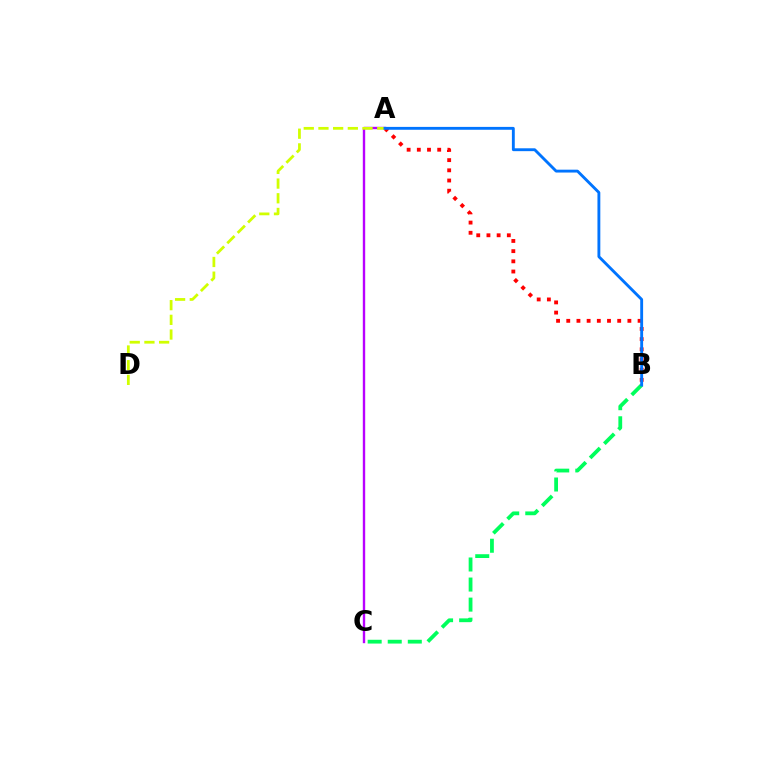{('A', 'C'): [{'color': '#b900ff', 'line_style': 'solid', 'thickness': 1.71}], ('A', 'B'): [{'color': '#ff0000', 'line_style': 'dotted', 'thickness': 2.77}, {'color': '#0074ff', 'line_style': 'solid', 'thickness': 2.06}], ('A', 'D'): [{'color': '#d1ff00', 'line_style': 'dashed', 'thickness': 2.0}], ('B', 'C'): [{'color': '#00ff5c', 'line_style': 'dashed', 'thickness': 2.73}]}